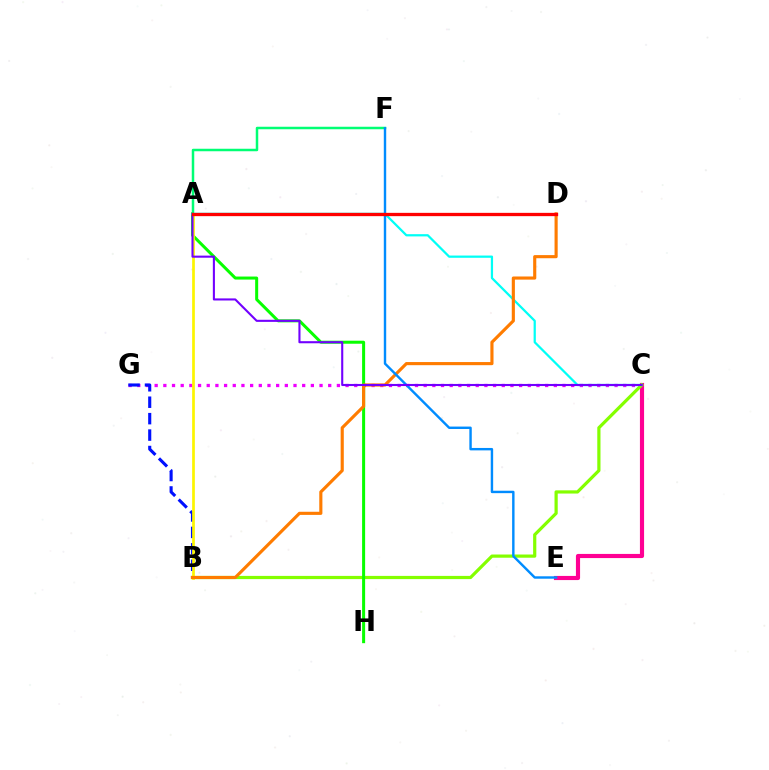{('C', 'G'): [{'color': '#ee00ff', 'line_style': 'dotted', 'thickness': 2.36}], ('C', 'E'): [{'color': '#ff0094', 'line_style': 'solid', 'thickness': 2.99}], ('A', 'F'): [{'color': '#00ff74', 'line_style': 'solid', 'thickness': 1.8}], ('B', 'C'): [{'color': '#84ff00', 'line_style': 'solid', 'thickness': 2.31}], ('A', 'H'): [{'color': '#08ff00', 'line_style': 'solid', 'thickness': 2.17}], ('B', 'G'): [{'color': '#0010ff', 'line_style': 'dashed', 'thickness': 2.23}], ('A', 'B'): [{'color': '#fcf500', 'line_style': 'solid', 'thickness': 1.95}], ('A', 'C'): [{'color': '#00fff6', 'line_style': 'solid', 'thickness': 1.61}, {'color': '#7200ff', 'line_style': 'solid', 'thickness': 1.51}], ('B', 'D'): [{'color': '#ff7c00', 'line_style': 'solid', 'thickness': 2.25}], ('E', 'F'): [{'color': '#008cff', 'line_style': 'solid', 'thickness': 1.74}], ('A', 'D'): [{'color': '#ff0000', 'line_style': 'solid', 'thickness': 2.37}]}